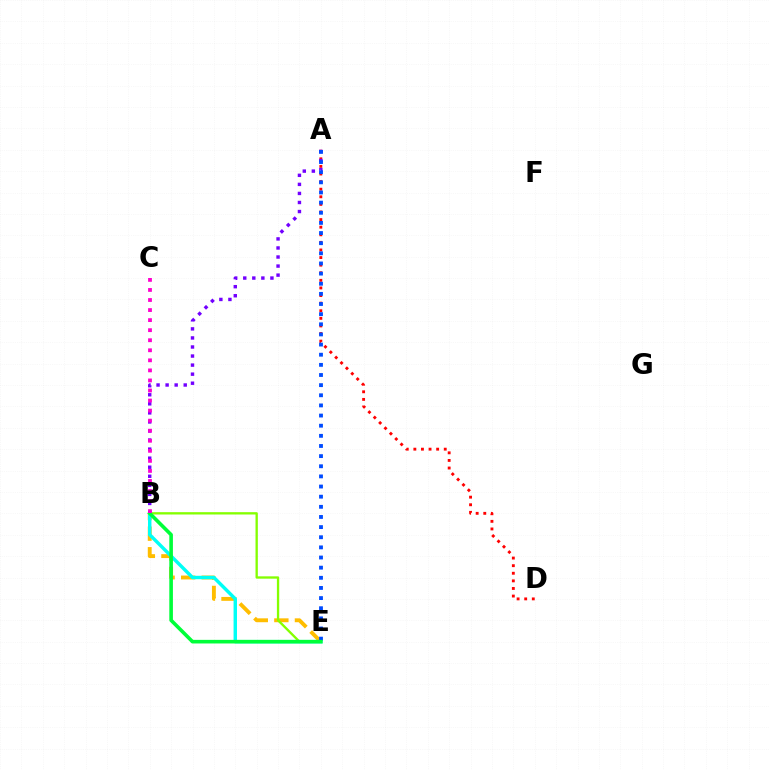{('A', 'D'): [{'color': '#ff0000', 'line_style': 'dotted', 'thickness': 2.06}], ('B', 'E'): [{'color': '#ffbd00', 'line_style': 'dashed', 'thickness': 2.79}, {'color': '#84ff00', 'line_style': 'solid', 'thickness': 1.68}, {'color': '#00fff6', 'line_style': 'solid', 'thickness': 2.47}, {'color': '#00ff39', 'line_style': 'solid', 'thickness': 2.6}], ('A', 'B'): [{'color': '#7200ff', 'line_style': 'dotted', 'thickness': 2.46}], ('A', 'E'): [{'color': '#004bff', 'line_style': 'dotted', 'thickness': 2.76}], ('B', 'C'): [{'color': '#ff00cf', 'line_style': 'dotted', 'thickness': 2.73}]}